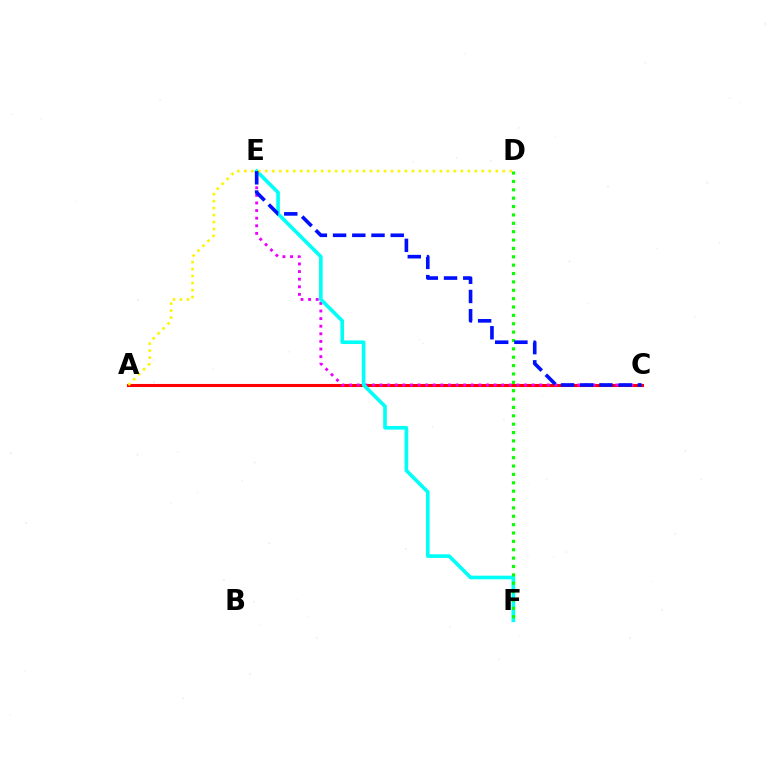{('A', 'C'): [{'color': '#ff0000', 'line_style': 'solid', 'thickness': 2.21}], ('C', 'E'): [{'color': '#ee00ff', 'line_style': 'dotted', 'thickness': 2.07}, {'color': '#0010ff', 'line_style': 'dashed', 'thickness': 2.61}], ('E', 'F'): [{'color': '#00fff6', 'line_style': 'solid', 'thickness': 2.62}], ('D', 'F'): [{'color': '#08ff00', 'line_style': 'dotted', 'thickness': 2.27}], ('A', 'D'): [{'color': '#fcf500', 'line_style': 'dotted', 'thickness': 1.9}]}